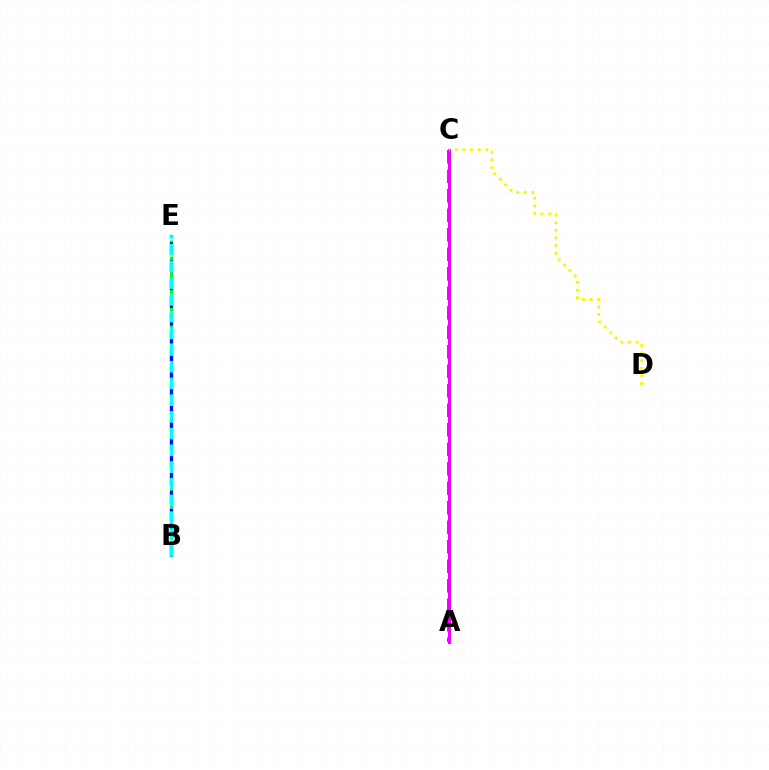{('A', 'C'): [{'color': '#ff0000', 'line_style': 'dashed', 'thickness': 2.65}, {'color': '#ee00ff', 'line_style': 'solid', 'thickness': 2.13}], ('B', 'E'): [{'color': '#08ff00', 'line_style': 'dashed', 'thickness': 2.18}, {'color': '#0010ff', 'line_style': 'dashed', 'thickness': 2.41}, {'color': '#00fff6', 'line_style': 'dashed', 'thickness': 2.27}], ('C', 'D'): [{'color': '#fcf500', 'line_style': 'dotted', 'thickness': 2.07}]}